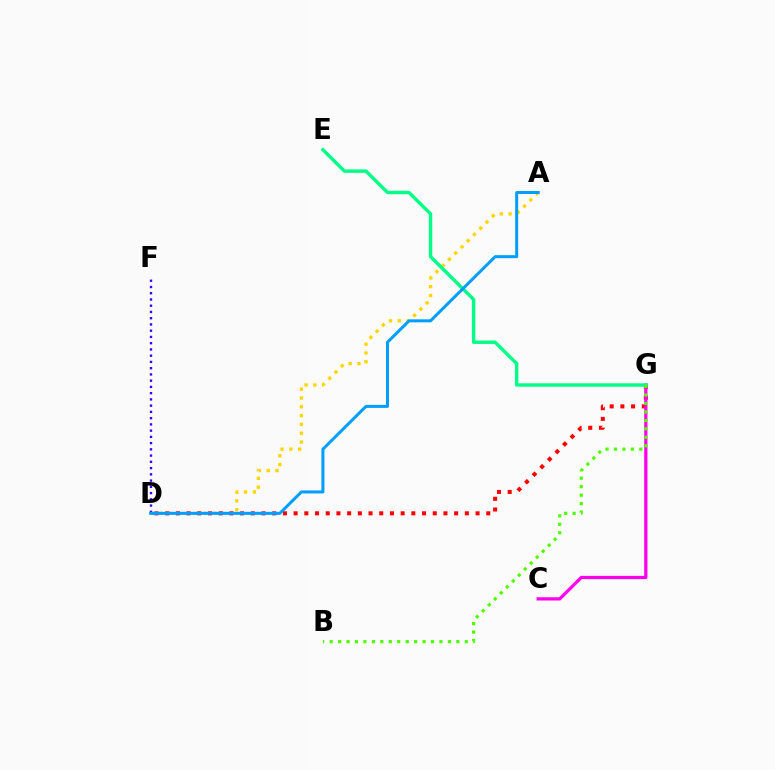{('A', 'D'): [{'color': '#ffd500', 'line_style': 'dotted', 'thickness': 2.4}, {'color': '#009eff', 'line_style': 'solid', 'thickness': 2.17}], ('D', 'F'): [{'color': '#3700ff', 'line_style': 'dotted', 'thickness': 1.7}], ('D', 'G'): [{'color': '#ff0000', 'line_style': 'dotted', 'thickness': 2.91}], ('C', 'G'): [{'color': '#ff00ed', 'line_style': 'solid', 'thickness': 2.33}], ('E', 'G'): [{'color': '#00ff86', 'line_style': 'solid', 'thickness': 2.44}], ('B', 'G'): [{'color': '#4fff00', 'line_style': 'dotted', 'thickness': 2.3}]}